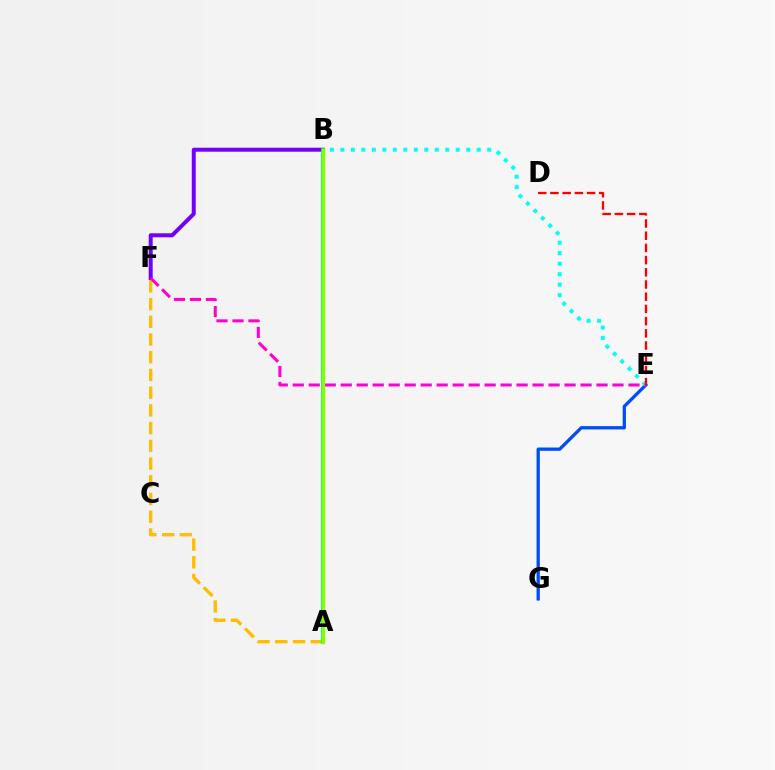{('E', 'G'): [{'color': '#004bff', 'line_style': 'solid', 'thickness': 2.37}], ('B', 'E'): [{'color': '#00fff6', 'line_style': 'dotted', 'thickness': 2.85}], ('B', 'F'): [{'color': '#7200ff', 'line_style': 'solid', 'thickness': 2.86}], ('A', 'F'): [{'color': '#ffbd00', 'line_style': 'dashed', 'thickness': 2.41}], ('E', 'F'): [{'color': '#ff00cf', 'line_style': 'dashed', 'thickness': 2.17}], ('A', 'B'): [{'color': '#00ff39', 'line_style': 'solid', 'thickness': 2.72}, {'color': '#84ff00', 'line_style': 'solid', 'thickness': 2.36}], ('D', 'E'): [{'color': '#ff0000', 'line_style': 'dashed', 'thickness': 1.66}]}